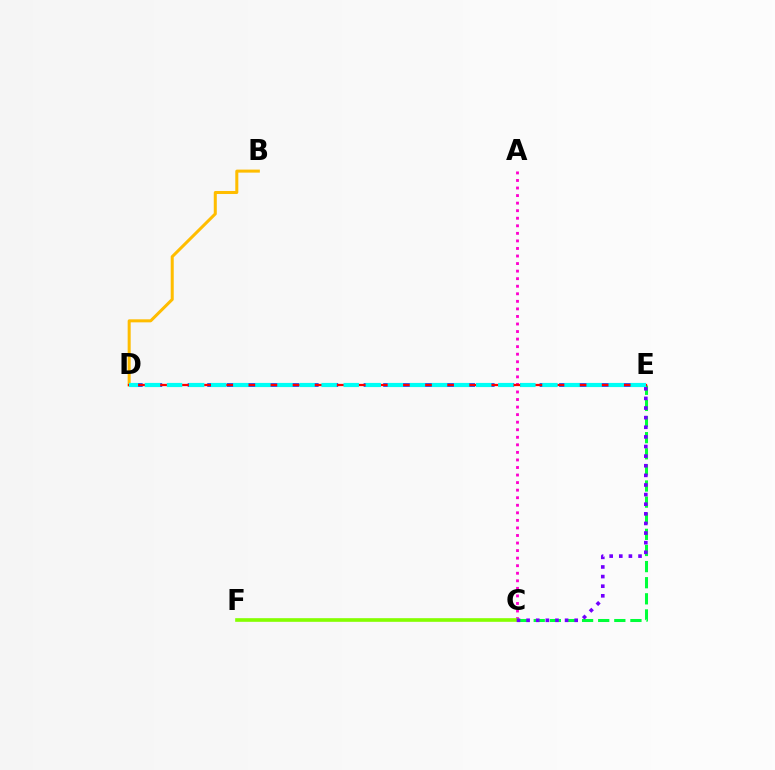{('A', 'C'): [{'color': '#ff00cf', 'line_style': 'dotted', 'thickness': 2.05}], ('C', 'F'): [{'color': '#84ff00', 'line_style': 'solid', 'thickness': 2.62}], ('D', 'E'): [{'color': '#004bff', 'line_style': 'dashed', 'thickness': 2.66}, {'color': '#ff0000', 'line_style': 'solid', 'thickness': 1.63}, {'color': '#00fff6', 'line_style': 'dashed', 'thickness': 3.0}], ('B', 'D'): [{'color': '#ffbd00', 'line_style': 'solid', 'thickness': 2.18}], ('C', 'E'): [{'color': '#00ff39', 'line_style': 'dashed', 'thickness': 2.19}, {'color': '#7200ff', 'line_style': 'dotted', 'thickness': 2.61}]}